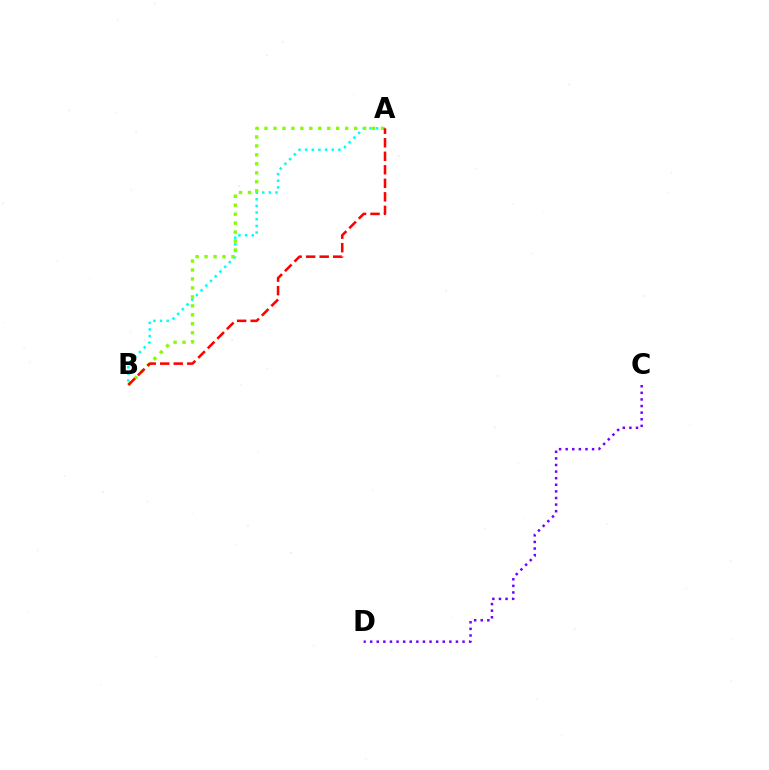{('A', 'B'): [{'color': '#00fff6', 'line_style': 'dotted', 'thickness': 1.81}, {'color': '#84ff00', 'line_style': 'dotted', 'thickness': 2.44}, {'color': '#ff0000', 'line_style': 'dashed', 'thickness': 1.84}], ('C', 'D'): [{'color': '#7200ff', 'line_style': 'dotted', 'thickness': 1.79}]}